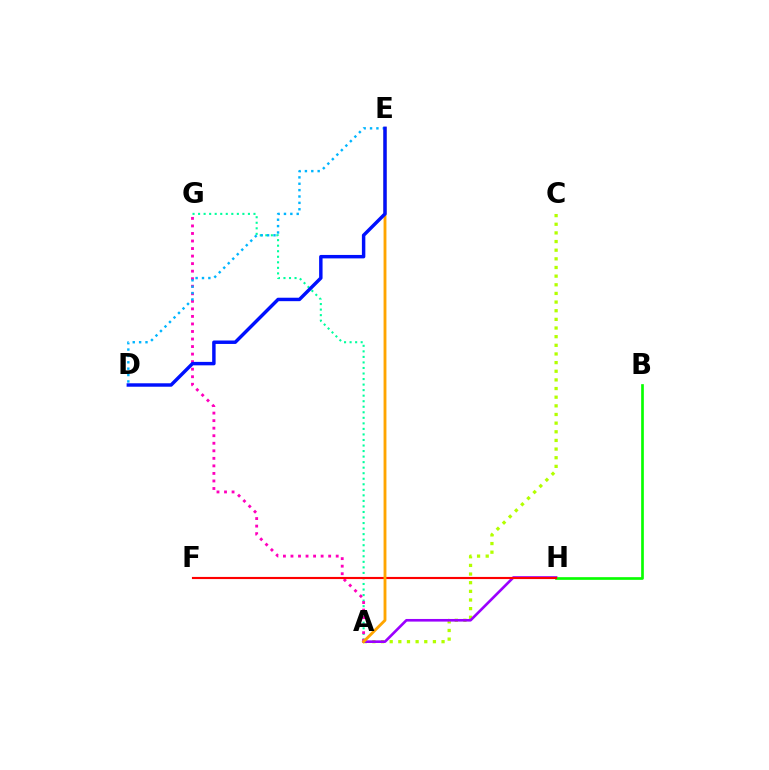{('A', 'C'): [{'color': '#b3ff00', 'line_style': 'dotted', 'thickness': 2.35}], ('A', 'H'): [{'color': '#9b00ff', 'line_style': 'solid', 'thickness': 1.9}], ('A', 'G'): [{'color': '#00ff9d', 'line_style': 'dotted', 'thickness': 1.5}, {'color': '#ff00bd', 'line_style': 'dotted', 'thickness': 2.05}], ('B', 'H'): [{'color': '#08ff00', 'line_style': 'solid', 'thickness': 1.93}], ('F', 'H'): [{'color': '#ff0000', 'line_style': 'solid', 'thickness': 1.54}], ('A', 'E'): [{'color': '#ffa500', 'line_style': 'solid', 'thickness': 2.06}], ('D', 'E'): [{'color': '#00b5ff', 'line_style': 'dotted', 'thickness': 1.73}, {'color': '#0010ff', 'line_style': 'solid', 'thickness': 2.48}]}